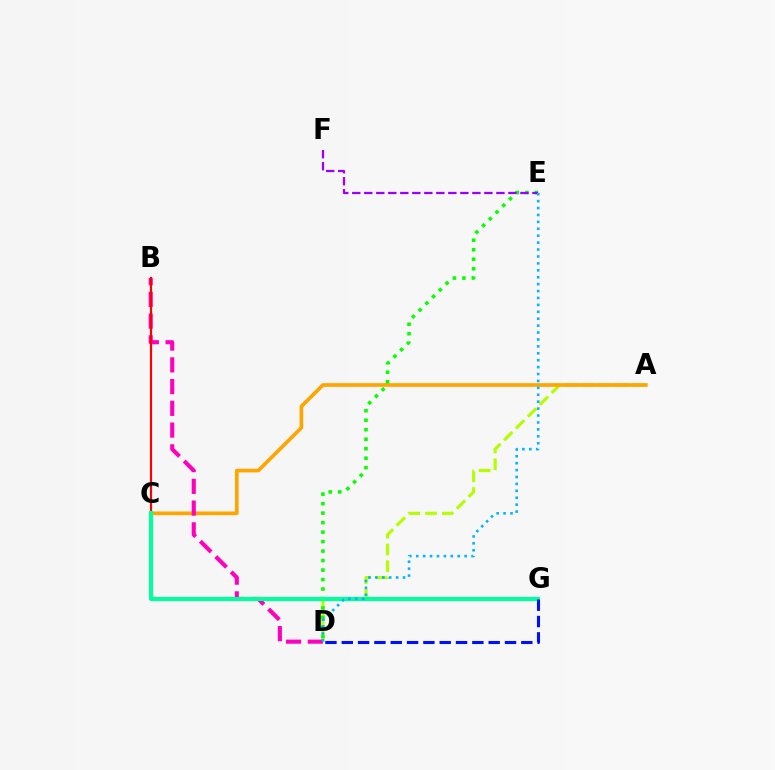{('A', 'D'): [{'color': '#b3ff00', 'line_style': 'dashed', 'thickness': 2.28}], ('A', 'C'): [{'color': '#ffa500', 'line_style': 'solid', 'thickness': 2.65}], ('D', 'E'): [{'color': '#08ff00', 'line_style': 'dotted', 'thickness': 2.58}, {'color': '#00b5ff', 'line_style': 'dotted', 'thickness': 1.88}], ('B', 'D'): [{'color': '#ff00bd', 'line_style': 'dashed', 'thickness': 2.95}], ('B', 'C'): [{'color': '#ff0000', 'line_style': 'solid', 'thickness': 1.57}], ('E', 'F'): [{'color': '#9b00ff', 'line_style': 'dashed', 'thickness': 1.63}], ('C', 'G'): [{'color': '#00ff9d', 'line_style': 'solid', 'thickness': 2.98}], ('D', 'G'): [{'color': '#0010ff', 'line_style': 'dashed', 'thickness': 2.22}]}